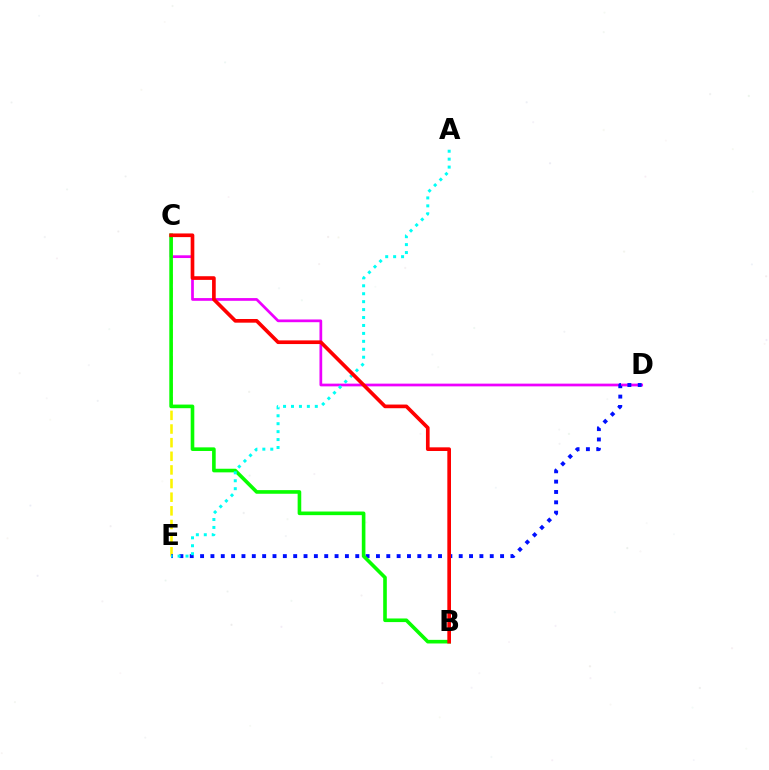{('C', 'D'): [{'color': '#ee00ff', 'line_style': 'solid', 'thickness': 1.96}], ('C', 'E'): [{'color': '#fcf500', 'line_style': 'dashed', 'thickness': 1.85}], ('D', 'E'): [{'color': '#0010ff', 'line_style': 'dotted', 'thickness': 2.81}], ('B', 'C'): [{'color': '#08ff00', 'line_style': 'solid', 'thickness': 2.6}, {'color': '#ff0000', 'line_style': 'solid', 'thickness': 2.64}], ('A', 'E'): [{'color': '#00fff6', 'line_style': 'dotted', 'thickness': 2.16}]}